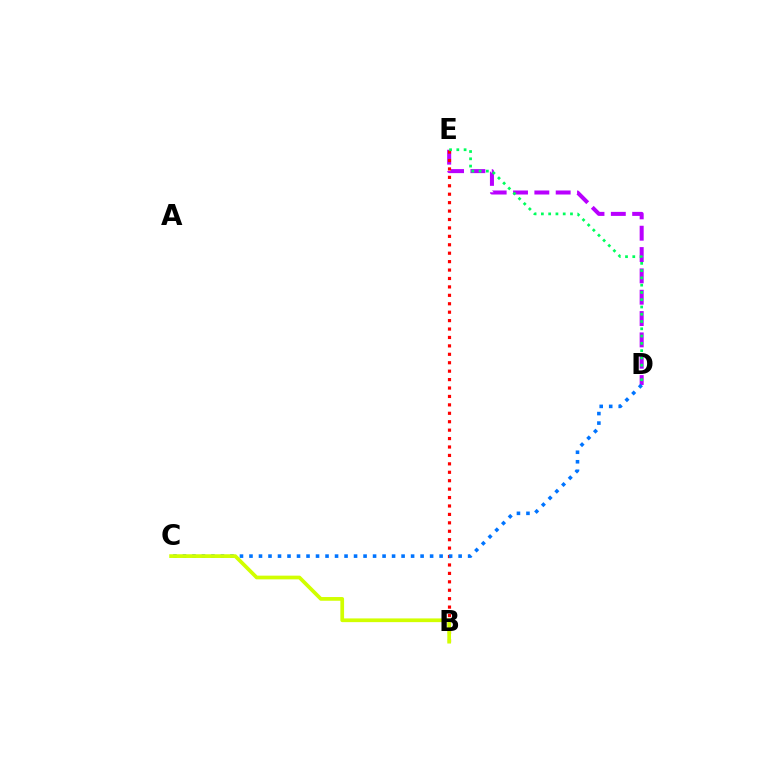{('D', 'E'): [{'color': '#b900ff', 'line_style': 'dashed', 'thickness': 2.9}, {'color': '#00ff5c', 'line_style': 'dotted', 'thickness': 1.98}], ('B', 'E'): [{'color': '#ff0000', 'line_style': 'dotted', 'thickness': 2.29}], ('C', 'D'): [{'color': '#0074ff', 'line_style': 'dotted', 'thickness': 2.58}], ('B', 'C'): [{'color': '#d1ff00', 'line_style': 'solid', 'thickness': 2.68}]}